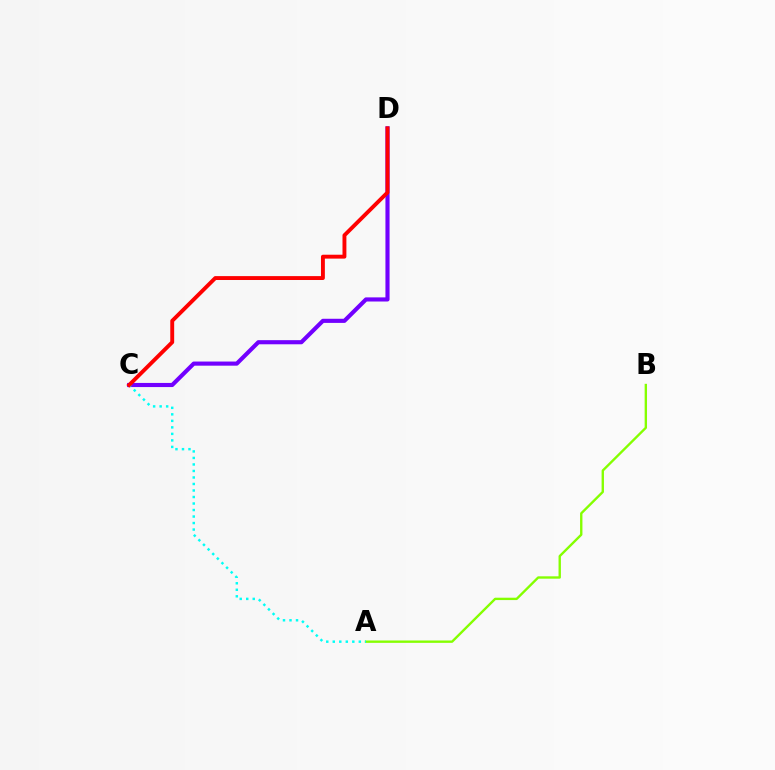{('A', 'B'): [{'color': '#84ff00', 'line_style': 'solid', 'thickness': 1.7}], ('C', 'D'): [{'color': '#7200ff', 'line_style': 'solid', 'thickness': 2.97}, {'color': '#ff0000', 'line_style': 'solid', 'thickness': 2.8}], ('A', 'C'): [{'color': '#00fff6', 'line_style': 'dotted', 'thickness': 1.77}]}